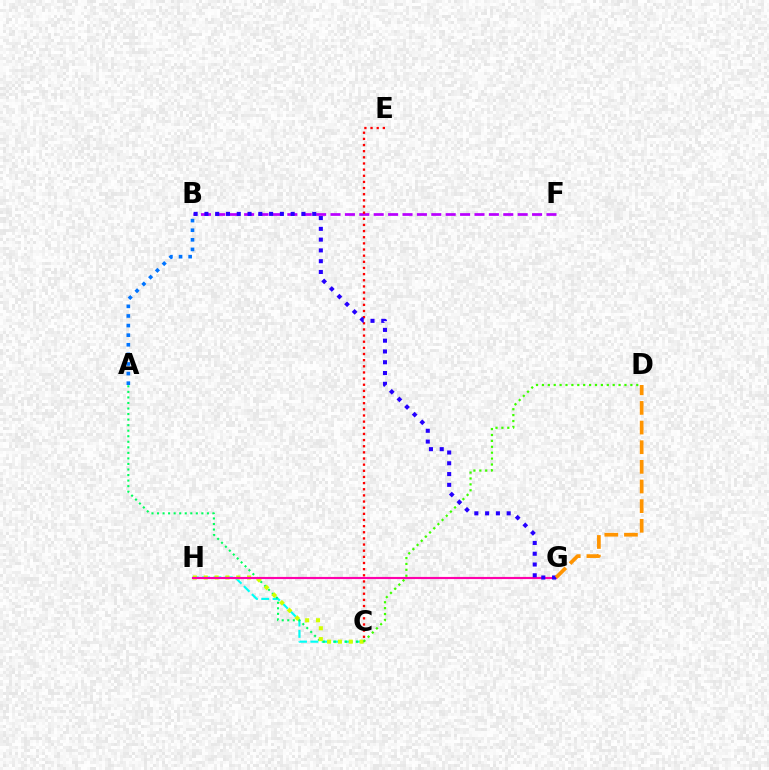{('C', 'H'): [{'color': '#00fff6', 'line_style': 'dashed', 'thickness': 1.54}, {'color': '#d1ff00', 'line_style': 'dotted', 'thickness': 2.94}], ('A', 'C'): [{'color': '#00ff5c', 'line_style': 'dotted', 'thickness': 1.51}], ('B', 'F'): [{'color': '#b900ff', 'line_style': 'dashed', 'thickness': 1.96}], ('C', 'E'): [{'color': '#ff0000', 'line_style': 'dotted', 'thickness': 1.67}], ('C', 'D'): [{'color': '#3dff00', 'line_style': 'dotted', 'thickness': 1.6}], ('A', 'B'): [{'color': '#0074ff', 'line_style': 'dotted', 'thickness': 2.61}], ('G', 'H'): [{'color': '#ff00ac', 'line_style': 'solid', 'thickness': 1.54}], ('B', 'G'): [{'color': '#2500ff', 'line_style': 'dotted', 'thickness': 2.93}], ('D', 'G'): [{'color': '#ff9400', 'line_style': 'dashed', 'thickness': 2.67}]}